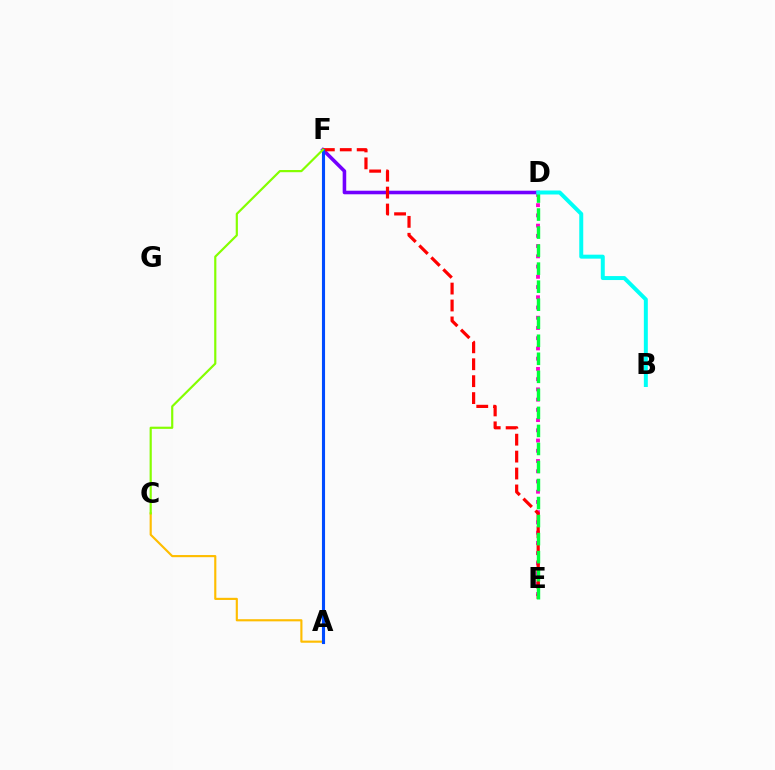{('D', 'F'): [{'color': '#7200ff', 'line_style': 'solid', 'thickness': 2.57}], ('D', 'E'): [{'color': '#ff00cf', 'line_style': 'dotted', 'thickness': 2.78}, {'color': '#00ff39', 'line_style': 'dashed', 'thickness': 2.45}], ('E', 'F'): [{'color': '#ff0000', 'line_style': 'dashed', 'thickness': 2.3}], ('A', 'C'): [{'color': '#ffbd00', 'line_style': 'solid', 'thickness': 1.55}], ('A', 'F'): [{'color': '#004bff', 'line_style': 'solid', 'thickness': 2.24}], ('B', 'D'): [{'color': '#00fff6', 'line_style': 'solid', 'thickness': 2.86}], ('C', 'F'): [{'color': '#84ff00', 'line_style': 'solid', 'thickness': 1.57}]}